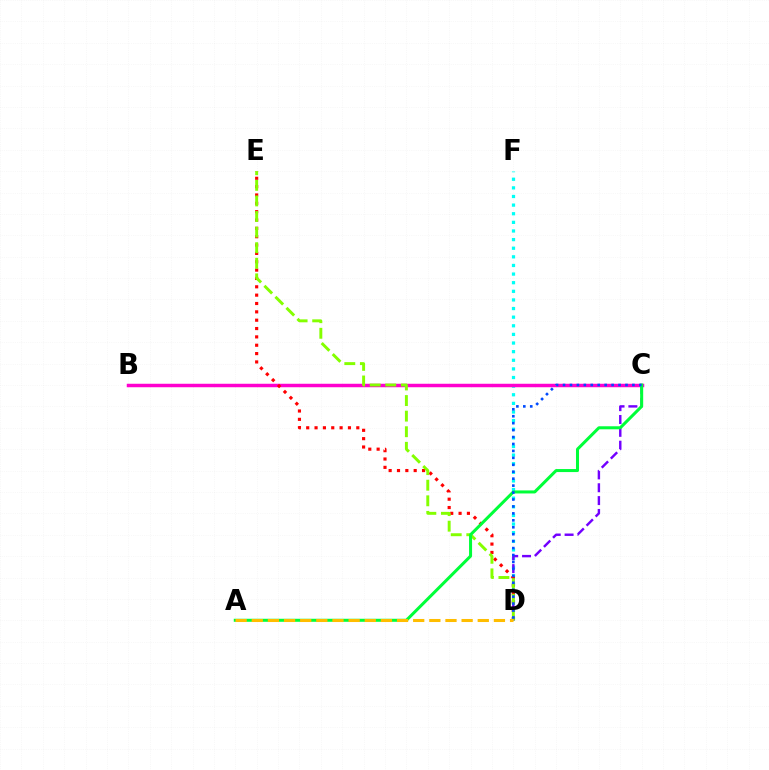{('D', 'F'): [{'color': '#00fff6', 'line_style': 'dotted', 'thickness': 2.34}], ('B', 'C'): [{'color': '#ff00cf', 'line_style': 'solid', 'thickness': 2.5}], ('C', 'D'): [{'color': '#7200ff', 'line_style': 'dashed', 'thickness': 1.75}, {'color': '#004bff', 'line_style': 'dotted', 'thickness': 1.89}], ('D', 'E'): [{'color': '#ff0000', 'line_style': 'dotted', 'thickness': 2.27}, {'color': '#84ff00', 'line_style': 'dashed', 'thickness': 2.12}], ('A', 'C'): [{'color': '#00ff39', 'line_style': 'solid', 'thickness': 2.18}], ('A', 'D'): [{'color': '#ffbd00', 'line_style': 'dashed', 'thickness': 2.19}]}